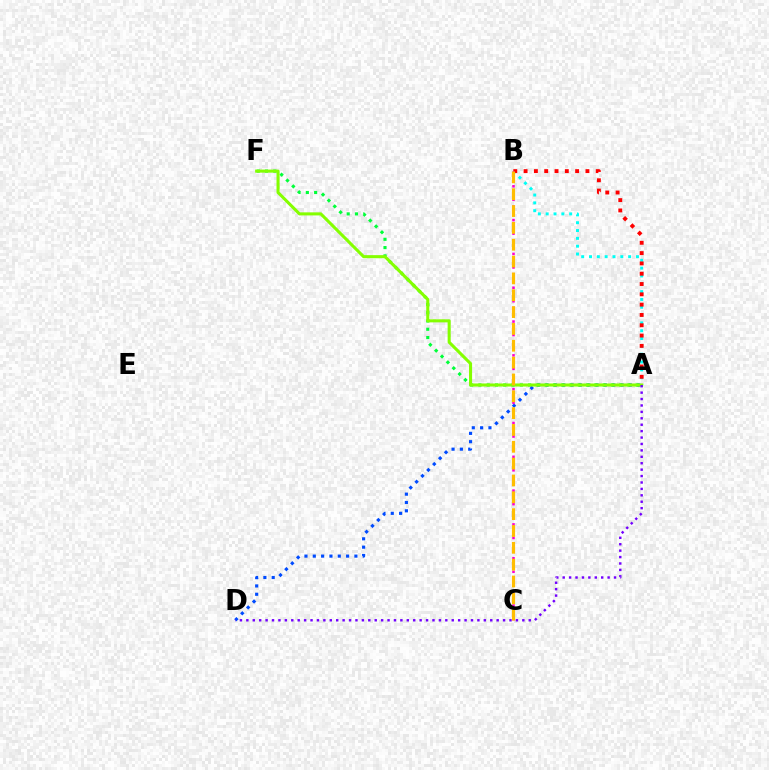{('A', 'B'): [{'color': '#00fff6', 'line_style': 'dotted', 'thickness': 2.13}, {'color': '#ff0000', 'line_style': 'dotted', 'thickness': 2.8}], ('A', 'D'): [{'color': '#004bff', 'line_style': 'dotted', 'thickness': 2.26}, {'color': '#7200ff', 'line_style': 'dotted', 'thickness': 1.74}], ('B', 'C'): [{'color': '#ff00cf', 'line_style': 'dotted', 'thickness': 1.84}, {'color': '#ffbd00', 'line_style': 'dashed', 'thickness': 2.29}], ('A', 'F'): [{'color': '#00ff39', 'line_style': 'dotted', 'thickness': 2.25}, {'color': '#84ff00', 'line_style': 'solid', 'thickness': 2.21}]}